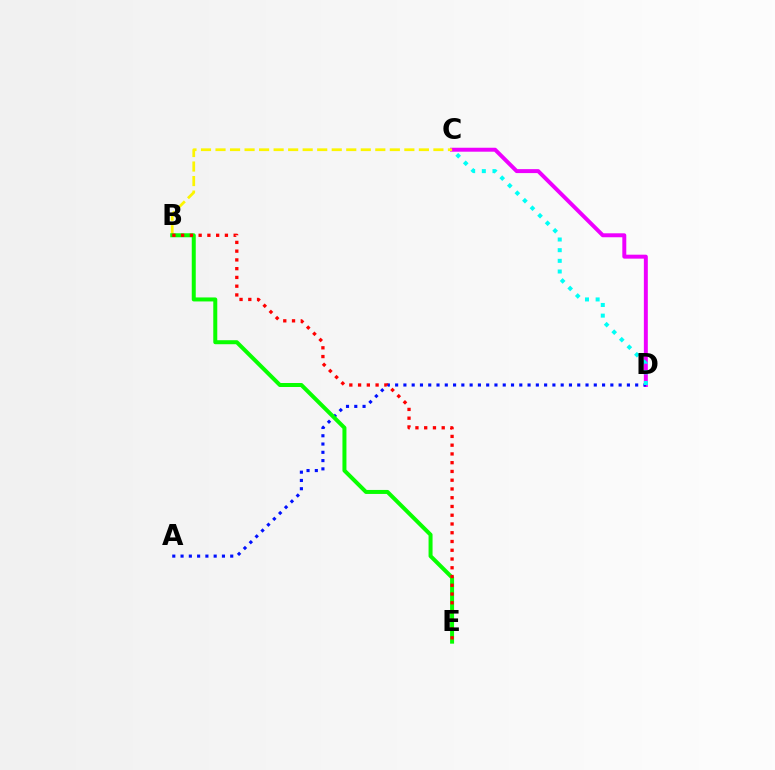{('C', 'D'): [{'color': '#ee00ff', 'line_style': 'solid', 'thickness': 2.85}, {'color': '#00fff6', 'line_style': 'dotted', 'thickness': 2.9}], ('B', 'C'): [{'color': '#fcf500', 'line_style': 'dashed', 'thickness': 1.97}], ('A', 'D'): [{'color': '#0010ff', 'line_style': 'dotted', 'thickness': 2.25}], ('B', 'E'): [{'color': '#08ff00', 'line_style': 'solid', 'thickness': 2.88}, {'color': '#ff0000', 'line_style': 'dotted', 'thickness': 2.38}]}